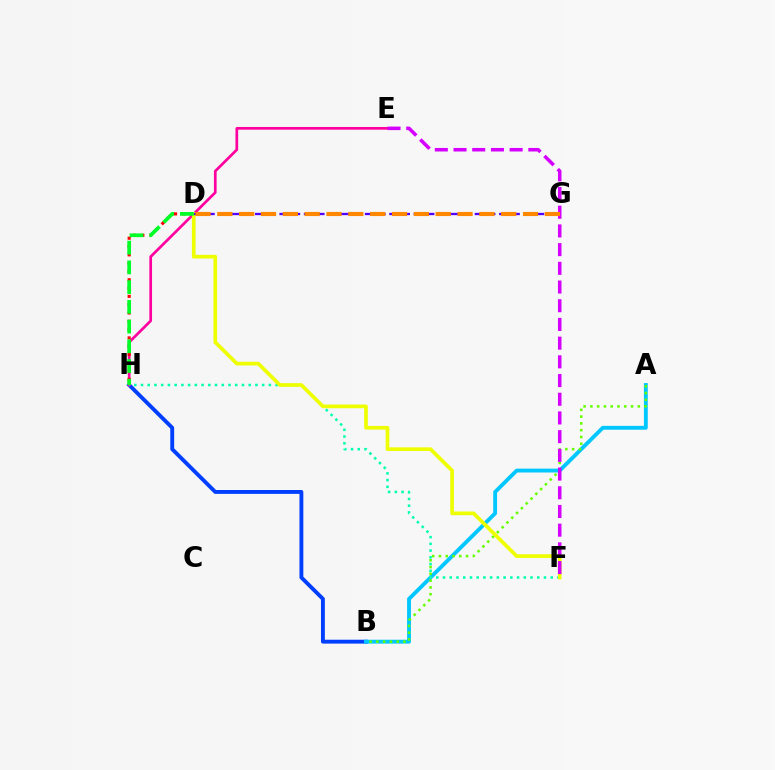{('B', 'H'): [{'color': '#003fff', 'line_style': 'solid', 'thickness': 2.79}], ('A', 'B'): [{'color': '#00c7ff', 'line_style': 'solid', 'thickness': 2.78}, {'color': '#66ff00', 'line_style': 'dotted', 'thickness': 1.84}], ('E', 'H'): [{'color': '#ff00a0', 'line_style': 'solid', 'thickness': 1.94}], ('D', 'H'): [{'color': '#ff0000', 'line_style': 'dotted', 'thickness': 2.26}, {'color': '#00ff27', 'line_style': 'dashed', 'thickness': 2.68}], ('F', 'H'): [{'color': '#00ffaf', 'line_style': 'dotted', 'thickness': 1.83}], ('D', 'F'): [{'color': '#eeff00', 'line_style': 'solid', 'thickness': 2.64}], ('E', 'F'): [{'color': '#d600ff', 'line_style': 'dashed', 'thickness': 2.54}], ('D', 'G'): [{'color': '#4f00ff', 'line_style': 'dashed', 'thickness': 1.66}, {'color': '#ff8800', 'line_style': 'dashed', 'thickness': 2.97}]}